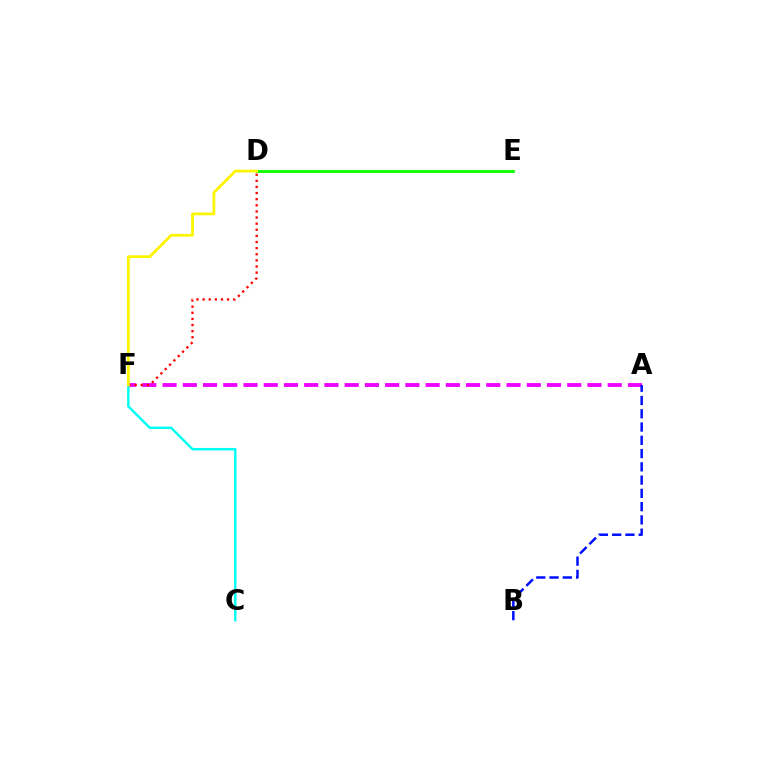{('A', 'F'): [{'color': '#ee00ff', 'line_style': 'dashed', 'thickness': 2.75}], ('D', 'F'): [{'color': '#ff0000', 'line_style': 'dotted', 'thickness': 1.66}, {'color': '#fcf500', 'line_style': 'solid', 'thickness': 2.0}], ('A', 'B'): [{'color': '#0010ff', 'line_style': 'dashed', 'thickness': 1.8}], ('D', 'E'): [{'color': '#08ff00', 'line_style': 'solid', 'thickness': 2.03}], ('C', 'F'): [{'color': '#00fff6', 'line_style': 'solid', 'thickness': 1.76}]}